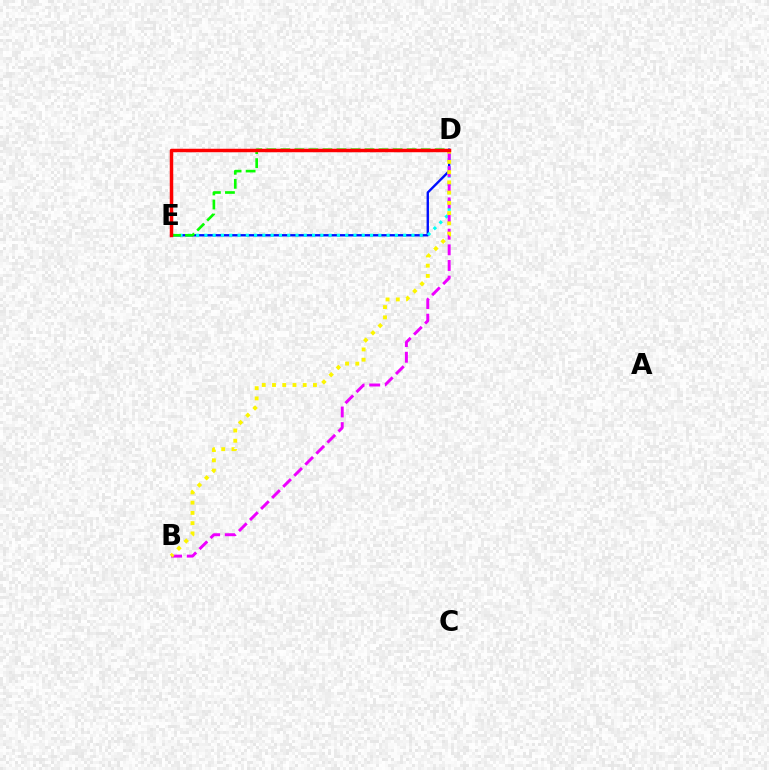{('D', 'E'): [{'color': '#0010ff', 'line_style': 'solid', 'thickness': 1.71}, {'color': '#00fff6', 'line_style': 'dotted', 'thickness': 2.25}, {'color': '#08ff00', 'line_style': 'dashed', 'thickness': 1.91}, {'color': '#ff0000', 'line_style': 'solid', 'thickness': 2.5}], ('B', 'D'): [{'color': '#ee00ff', 'line_style': 'dashed', 'thickness': 2.12}, {'color': '#fcf500', 'line_style': 'dotted', 'thickness': 2.78}]}